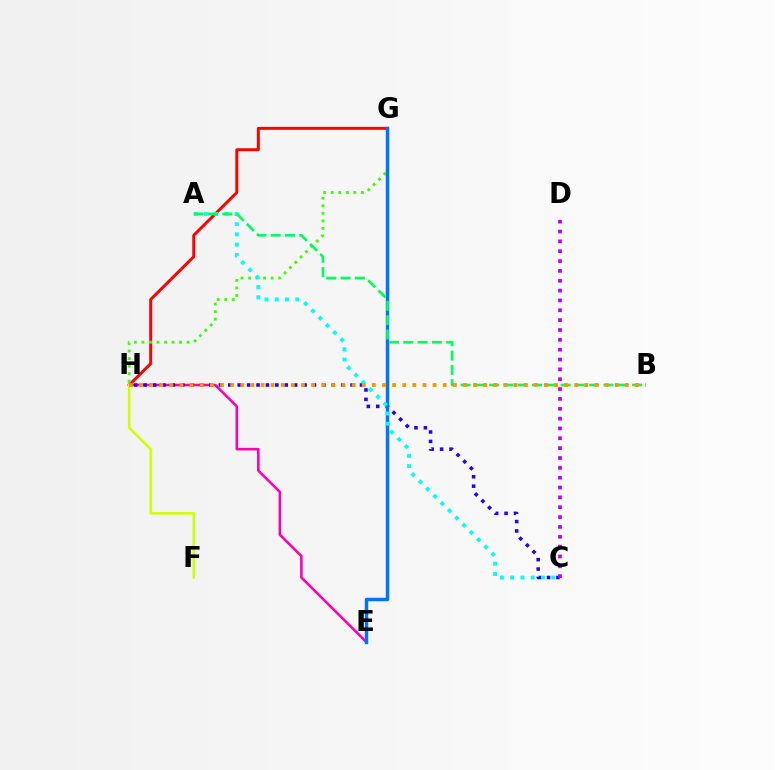{('E', 'H'): [{'color': '#ff00ac', 'line_style': 'solid', 'thickness': 1.85}], ('G', 'H'): [{'color': '#ff0000', 'line_style': 'solid', 'thickness': 2.13}, {'color': '#3dff00', 'line_style': 'dotted', 'thickness': 2.05}], ('C', 'H'): [{'color': '#2500ff', 'line_style': 'dotted', 'thickness': 2.56}], ('E', 'G'): [{'color': '#0074ff', 'line_style': 'solid', 'thickness': 2.49}], ('C', 'D'): [{'color': '#b900ff', 'line_style': 'dotted', 'thickness': 2.68}], ('A', 'C'): [{'color': '#00fff6', 'line_style': 'dotted', 'thickness': 2.79}], ('A', 'B'): [{'color': '#00ff5c', 'line_style': 'dashed', 'thickness': 1.94}], ('F', 'H'): [{'color': '#d1ff00', 'line_style': 'solid', 'thickness': 1.82}], ('B', 'H'): [{'color': '#ff9400', 'line_style': 'dotted', 'thickness': 2.75}]}